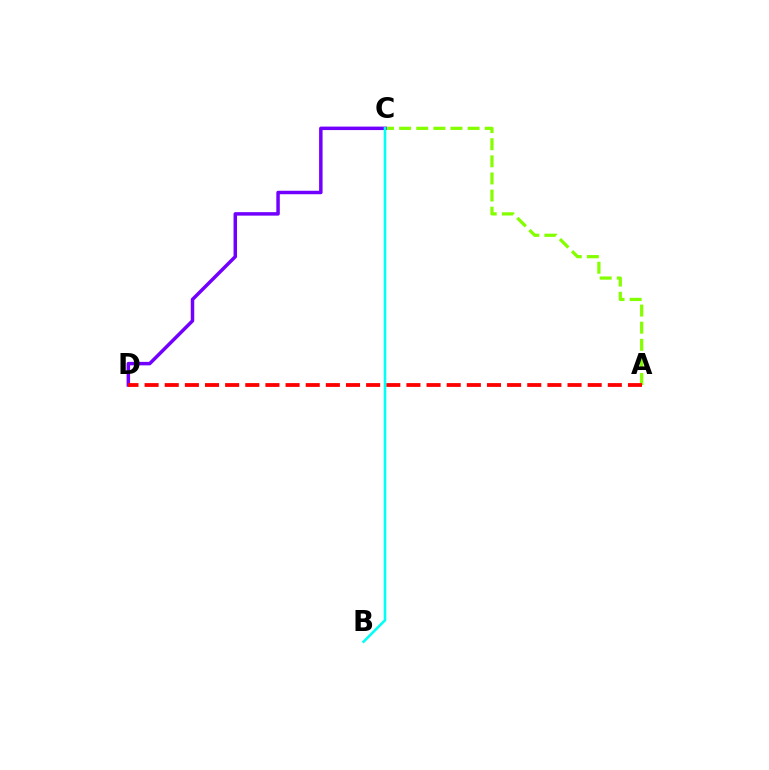{('A', 'C'): [{'color': '#84ff00', 'line_style': 'dashed', 'thickness': 2.33}], ('C', 'D'): [{'color': '#7200ff', 'line_style': 'solid', 'thickness': 2.5}], ('A', 'D'): [{'color': '#ff0000', 'line_style': 'dashed', 'thickness': 2.74}], ('B', 'C'): [{'color': '#00fff6', 'line_style': 'solid', 'thickness': 1.84}]}